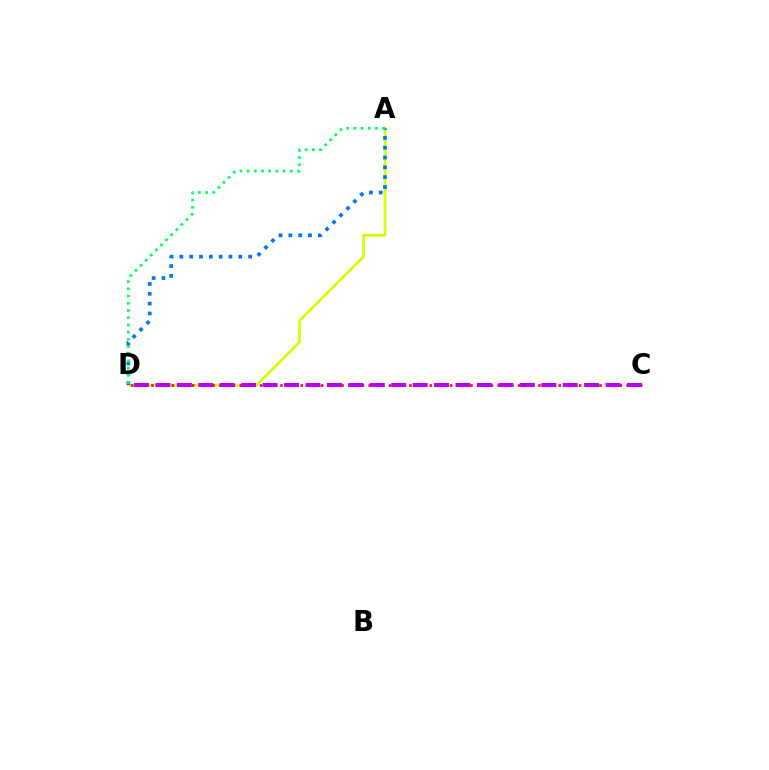{('A', 'D'): [{'color': '#d1ff00', 'line_style': 'solid', 'thickness': 1.93}, {'color': '#0074ff', 'line_style': 'dotted', 'thickness': 2.67}, {'color': '#00ff5c', 'line_style': 'dotted', 'thickness': 1.96}], ('C', 'D'): [{'color': '#ff0000', 'line_style': 'dotted', 'thickness': 1.84}, {'color': '#b900ff', 'line_style': 'dashed', 'thickness': 2.91}]}